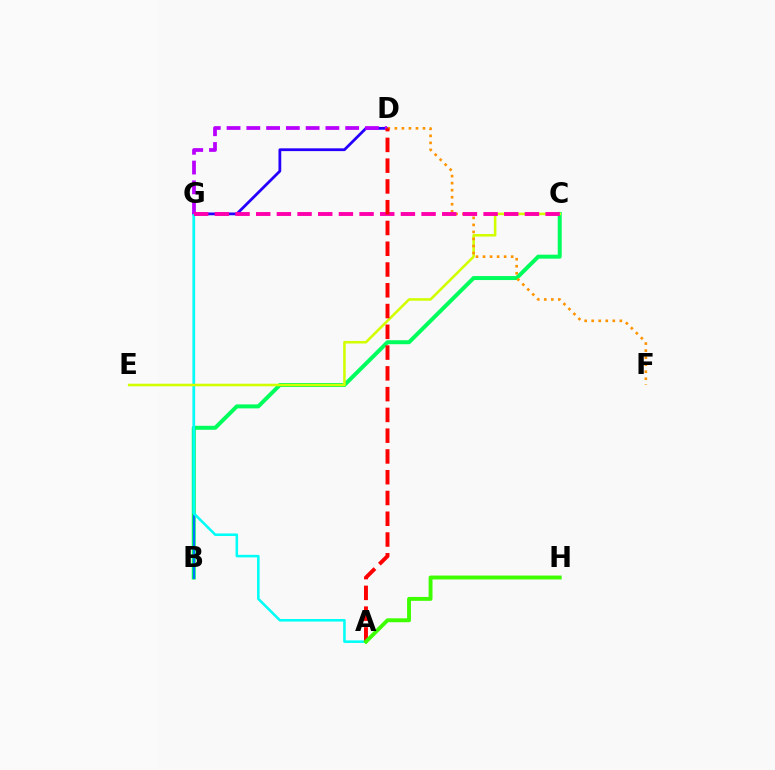{('B', 'C'): [{'color': '#00ff5c', 'line_style': 'solid', 'thickness': 2.87}], ('B', 'G'): [{'color': '#0074ff', 'line_style': 'solid', 'thickness': 1.53}], ('D', 'G'): [{'color': '#2500ff', 'line_style': 'solid', 'thickness': 2.0}, {'color': '#b900ff', 'line_style': 'dashed', 'thickness': 2.69}], ('A', 'G'): [{'color': '#00fff6', 'line_style': 'solid', 'thickness': 1.84}], ('C', 'E'): [{'color': '#d1ff00', 'line_style': 'solid', 'thickness': 1.84}], ('D', 'F'): [{'color': '#ff9400', 'line_style': 'dotted', 'thickness': 1.91}], ('C', 'G'): [{'color': '#ff00ac', 'line_style': 'dashed', 'thickness': 2.81}], ('A', 'D'): [{'color': '#ff0000', 'line_style': 'dashed', 'thickness': 2.82}], ('A', 'H'): [{'color': '#3dff00', 'line_style': 'solid', 'thickness': 2.8}]}